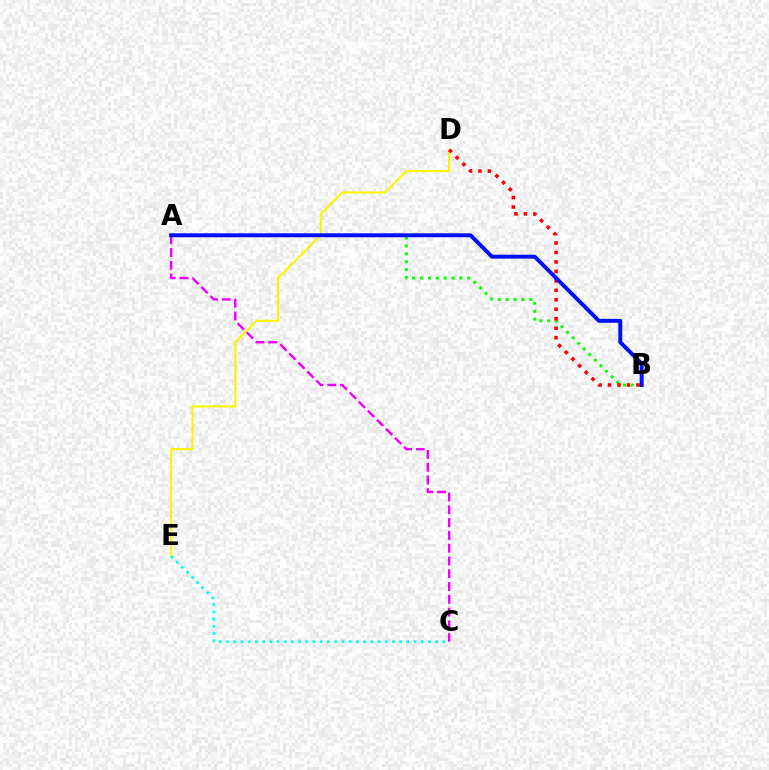{('A', 'B'): [{'color': '#08ff00', 'line_style': 'dotted', 'thickness': 2.14}, {'color': '#0010ff', 'line_style': 'solid', 'thickness': 2.84}], ('D', 'E'): [{'color': '#fcf500', 'line_style': 'solid', 'thickness': 1.52}], ('B', 'D'): [{'color': '#ff0000', 'line_style': 'dotted', 'thickness': 2.57}], ('A', 'C'): [{'color': '#ee00ff', 'line_style': 'dashed', 'thickness': 1.74}], ('C', 'E'): [{'color': '#00fff6', 'line_style': 'dotted', 'thickness': 1.96}]}